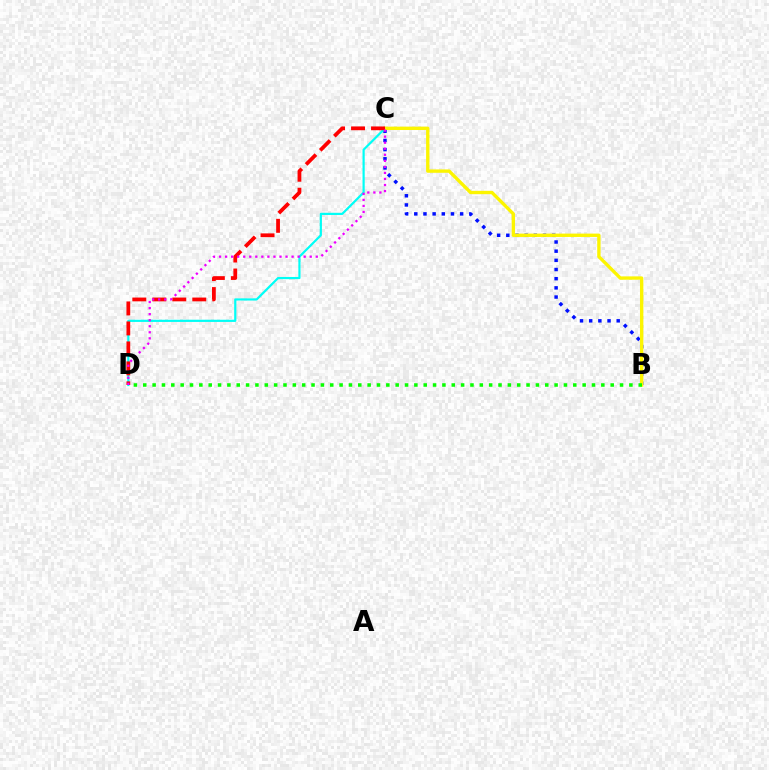{('B', 'C'): [{'color': '#0010ff', 'line_style': 'dotted', 'thickness': 2.49}, {'color': '#fcf500', 'line_style': 'solid', 'thickness': 2.42}], ('C', 'D'): [{'color': '#00fff6', 'line_style': 'solid', 'thickness': 1.58}, {'color': '#ff0000', 'line_style': 'dashed', 'thickness': 2.71}, {'color': '#ee00ff', 'line_style': 'dotted', 'thickness': 1.64}], ('B', 'D'): [{'color': '#08ff00', 'line_style': 'dotted', 'thickness': 2.54}]}